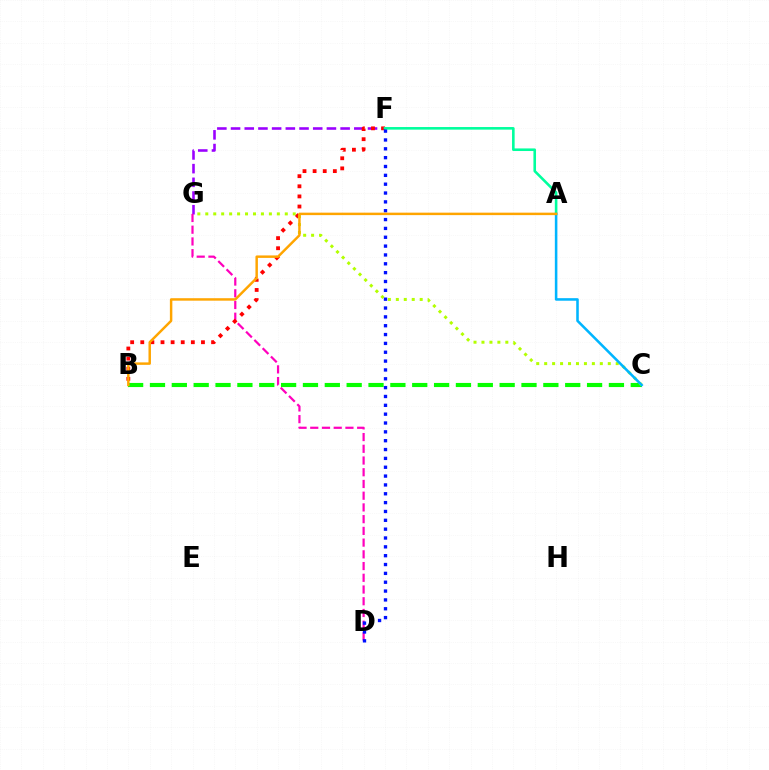{('F', 'G'): [{'color': '#9b00ff', 'line_style': 'dashed', 'thickness': 1.86}], ('B', 'C'): [{'color': '#08ff00', 'line_style': 'dashed', 'thickness': 2.97}], ('D', 'G'): [{'color': '#ff00bd', 'line_style': 'dashed', 'thickness': 1.59}], ('B', 'F'): [{'color': '#ff0000', 'line_style': 'dotted', 'thickness': 2.75}], ('C', 'G'): [{'color': '#b3ff00', 'line_style': 'dotted', 'thickness': 2.16}], ('A', 'F'): [{'color': '#00ff9d', 'line_style': 'solid', 'thickness': 1.87}], ('D', 'F'): [{'color': '#0010ff', 'line_style': 'dotted', 'thickness': 2.4}], ('A', 'C'): [{'color': '#00b5ff', 'line_style': 'solid', 'thickness': 1.84}], ('A', 'B'): [{'color': '#ffa500', 'line_style': 'solid', 'thickness': 1.78}]}